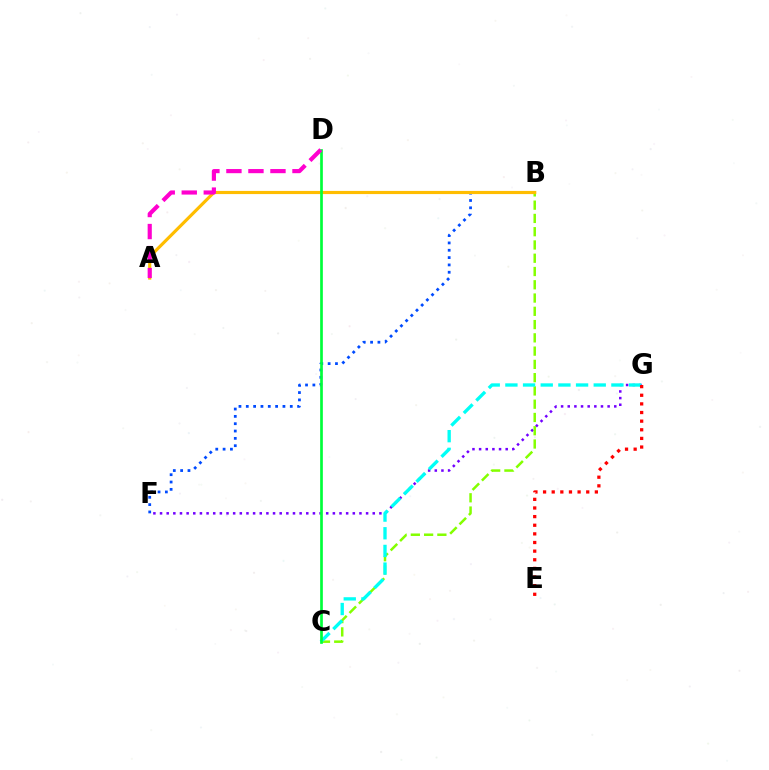{('F', 'G'): [{'color': '#7200ff', 'line_style': 'dotted', 'thickness': 1.81}], ('B', 'F'): [{'color': '#004bff', 'line_style': 'dotted', 'thickness': 1.99}], ('B', 'C'): [{'color': '#84ff00', 'line_style': 'dashed', 'thickness': 1.8}], ('C', 'G'): [{'color': '#00fff6', 'line_style': 'dashed', 'thickness': 2.4}], ('E', 'G'): [{'color': '#ff0000', 'line_style': 'dotted', 'thickness': 2.34}], ('A', 'B'): [{'color': '#ffbd00', 'line_style': 'solid', 'thickness': 2.27}], ('C', 'D'): [{'color': '#00ff39', 'line_style': 'solid', 'thickness': 1.94}], ('A', 'D'): [{'color': '#ff00cf', 'line_style': 'dashed', 'thickness': 2.99}]}